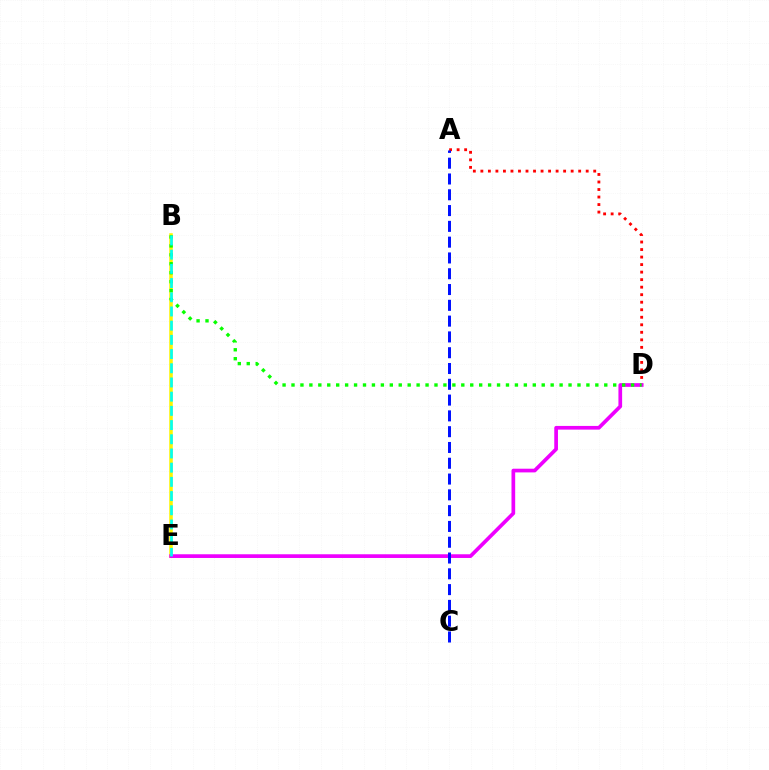{('A', 'D'): [{'color': '#ff0000', 'line_style': 'dotted', 'thickness': 2.04}], ('B', 'E'): [{'color': '#fcf500', 'line_style': 'solid', 'thickness': 2.55}, {'color': '#00fff6', 'line_style': 'dashed', 'thickness': 1.93}], ('D', 'E'): [{'color': '#ee00ff', 'line_style': 'solid', 'thickness': 2.66}], ('B', 'D'): [{'color': '#08ff00', 'line_style': 'dotted', 'thickness': 2.43}], ('A', 'C'): [{'color': '#0010ff', 'line_style': 'dashed', 'thickness': 2.15}]}